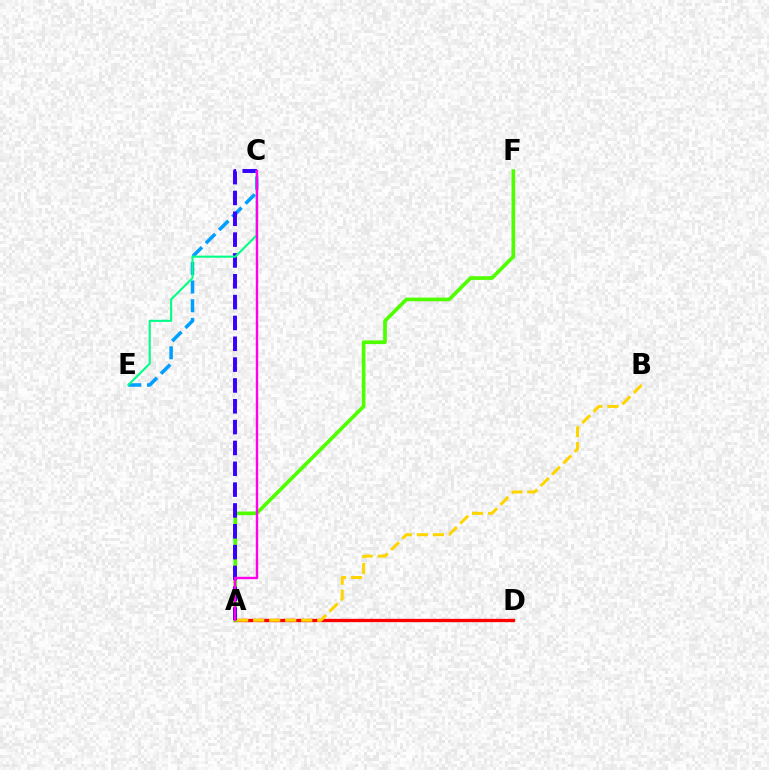{('A', 'D'): [{'color': '#ff0000', 'line_style': 'solid', 'thickness': 2.4}], ('A', 'F'): [{'color': '#4fff00', 'line_style': 'solid', 'thickness': 2.64}], ('C', 'E'): [{'color': '#009eff', 'line_style': 'dashed', 'thickness': 2.53}, {'color': '#00ff86', 'line_style': 'solid', 'thickness': 1.5}], ('A', 'C'): [{'color': '#3700ff', 'line_style': 'dashed', 'thickness': 2.83}, {'color': '#ff00ed', 'line_style': 'solid', 'thickness': 1.72}], ('A', 'B'): [{'color': '#ffd500', 'line_style': 'dashed', 'thickness': 2.18}]}